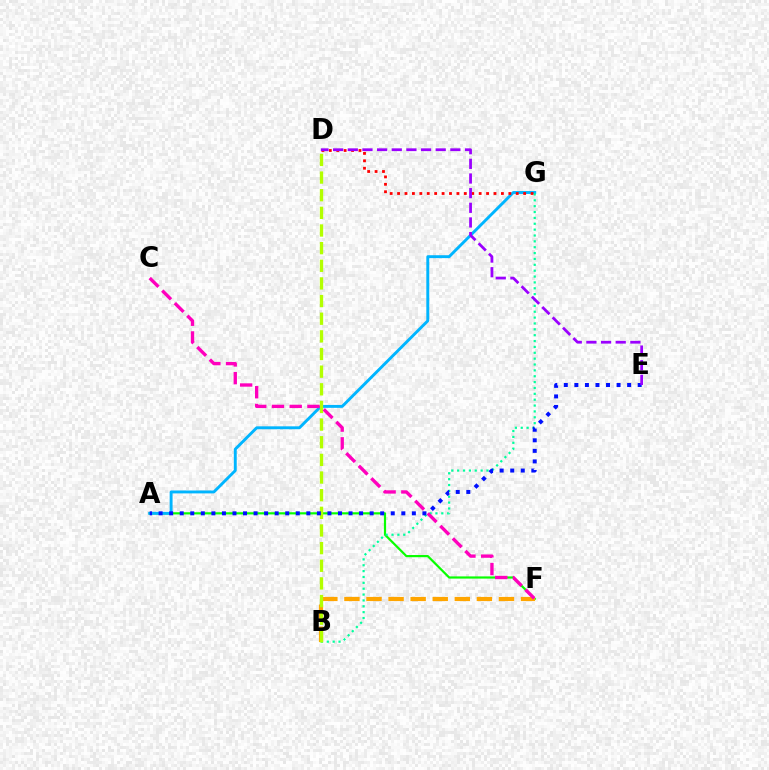{('A', 'F'): [{'color': '#08ff00', 'line_style': 'solid', 'thickness': 1.58}], ('B', 'F'): [{'color': '#ffa500', 'line_style': 'dashed', 'thickness': 3.0}], ('A', 'G'): [{'color': '#00b5ff', 'line_style': 'solid', 'thickness': 2.09}], ('B', 'G'): [{'color': '#00ff9d', 'line_style': 'dotted', 'thickness': 1.59}], ('B', 'D'): [{'color': '#b3ff00', 'line_style': 'dashed', 'thickness': 2.4}], ('D', 'G'): [{'color': '#ff0000', 'line_style': 'dotted', 'thickness': 2.02}], ('A', 'E'): [{'color': '#0010ff', 'line_style': 'dotted', 'thickness': 2.87}], ('D', 'E'): [{'color': '#9b00ff', 'line_style': 'dashed', 'thickness': 1.99}], ('C', 'F'): [{'color': '#ff00bd', 'line_style': 'dashed', 'thickness': 2.41}]}